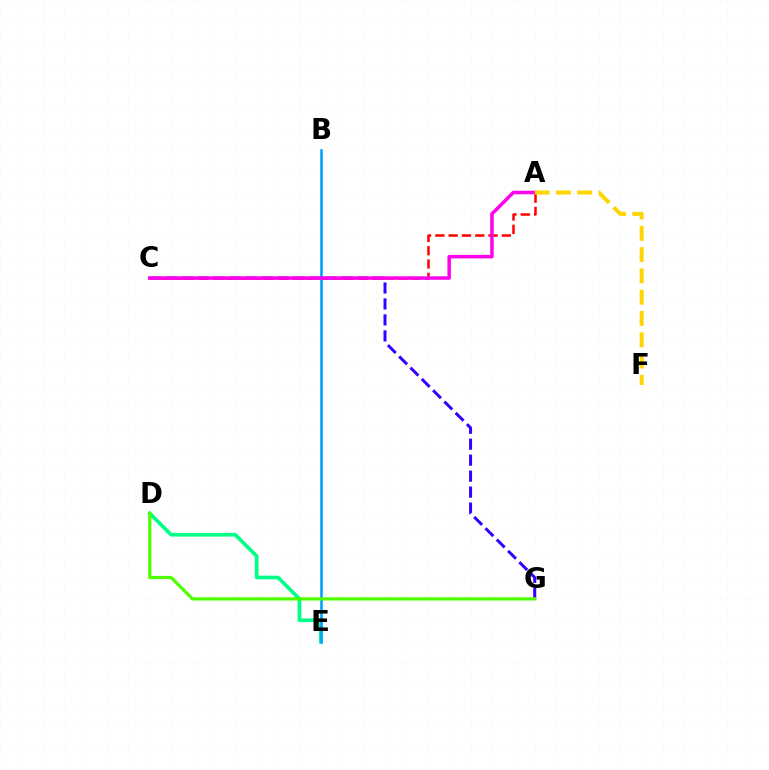{('D', 'E'): [{'color': '#00ff86', 'line_style': 'solid', 'thickness': 2.65}], ('C', 'G'): [{'color': '#3700ff', 'line_style': 'dashed', 'thickness': 2.17}], ('A', 'C'): [{'color': '#ff0000', 'line_style': 'dashed', 'thickness': 1.81}, {'color': '#ff00ed', 'line_style': 'solid', 'thickness': 2.51}], ('B', 'E'): [{'color': '#009eff', 'line_style': 'solid', 'thickness': 1.84}], ('D', 'G'): [{'color': '#4fff00', 'line_style': 'solid', 'thickness': 2.33}], ('A', 'F'): [{'color': '#ffd500', 'line_style': 'dashed', 'thickness': 2.89}]}